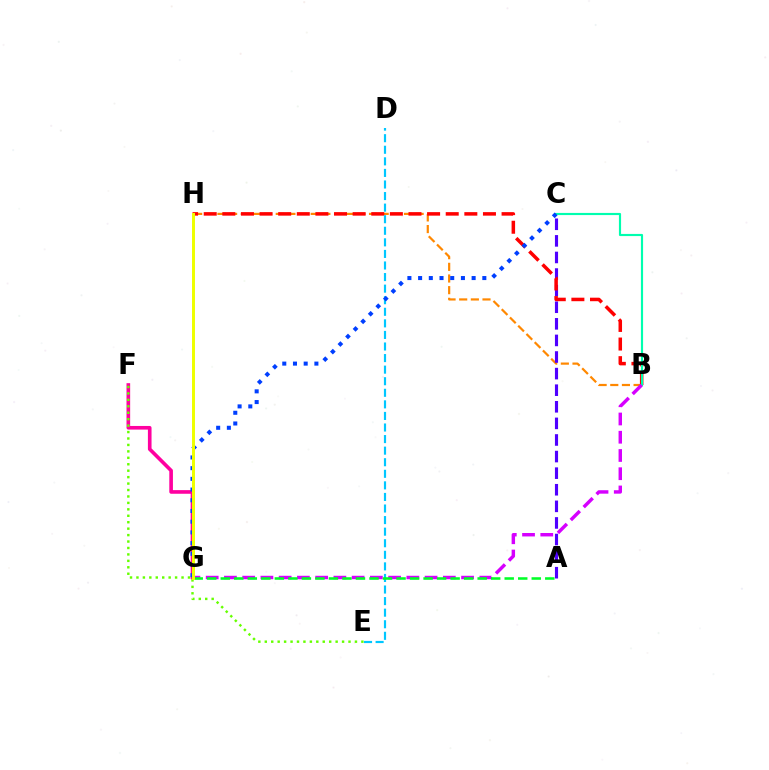{('B', 'H'): [{'color': '#ff8800', 'line_style': 'dashed', 'thickness': 1.58}, {'color': '#ff0000', 'line_style': 'dashed', 'thickness': 2.53}], ('F', 'G'): [{'color': '#ff00a0', 'line_style': 'solid', 'thickness': 2.62}], ('A', 'C'): [{'color': '#4f00ff', 'line_style': 'dashed', 'thickness': 2.25}], ('B', 'C'): [{'color': '#00ffaf', 'line_style': 'solid', 'thickness': 1.55}], ('E', 'F'): [{'color': '#66ff00', 'line_style': 'dotted', 'thickness': 1.75}], ('B', 'G'): [{'color': '#d600ff', 'line_style': 'dashed', 'thickness': 2.48}], ('D', 'E'): [{'color': '#00c7ff', 'line_style': 'dashed', 'thickness': 1.57}], ('C', 'G'): [{'color': '#003fff', 'line_style': 'dotted', 'thickness': 2.91}], ('A', 'G'): [{'color': '#00ff27', 'line_style': 'dashed', 'thickness': 1.84}], ('G', 'H'): [{'color': '#eeff00', 'line_style': 'solid', 'thickness': 2.14}]}